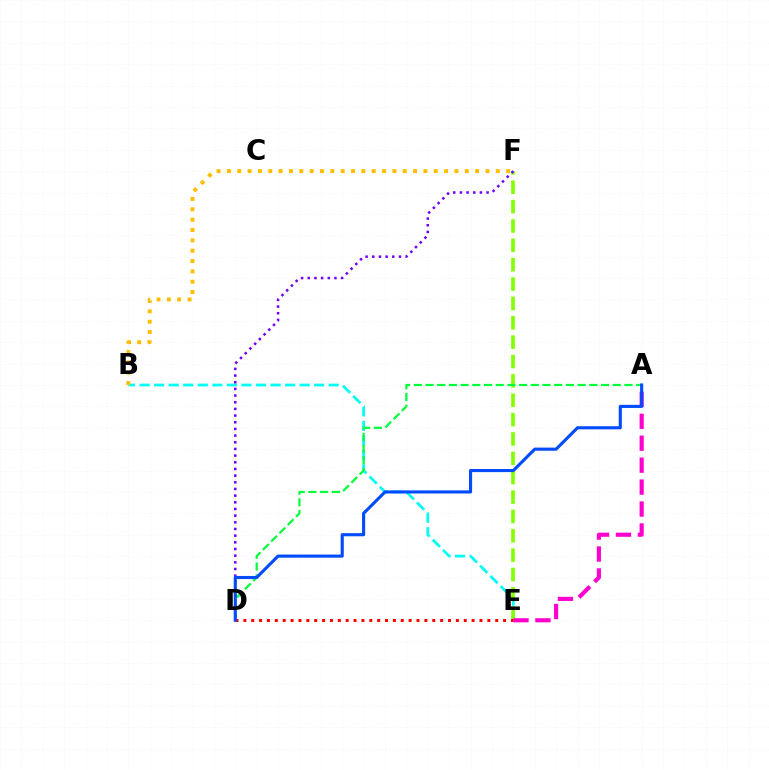{('B', 'E'): [{'color': '#00fff6', 'line_style': 'dashed', 'thickness': 1.98}], ('B', 'F'): [{'color': '#ffbd00', 'line_style': 'dotted', 'thickness': 2.81}], ('E', 'F'): [{'color': '#84ff00', 'line_style': 'dashed', 'thickness': 2.63}], ('D', 'F'): [{'color': '#7200ff', 'line_style': 'dotted', 'thickness': 1.81}], ('A', 'E'): [{'color': '#ff00cf', 'line_style': 'dashed', 'thickness': 2.98}], ('A', 'D'): [{'color': '#00ff39', 'line_style': 'dashed', 'thickness': 1.59}, {'color': '#004bff', 'line_style': 'solid', 'thickness': 2.24}], ('D', 'E'): [{'color': '#ff0000', 'line_style': 'dotted', 'thickness': 2.14}]}